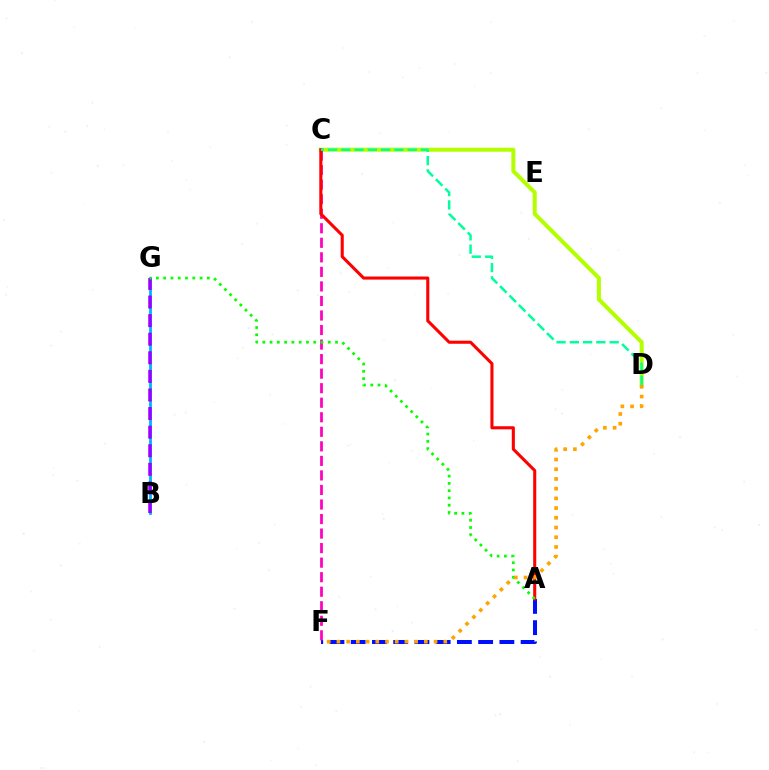{('C', 'D'): [{'color': '#b3ff00', 'line_style': 'solid', 'thickness': 2.89}, {'color': '#00ff9d', 'line_style': 'dashed', 'thickness': 1.8}], ('A', 'F'): [{'color': '#0010ff', 'line_style': 'dashed', 'thickness': 2.89}], ('C', 'F'): [{'color': '#ff00bd', 'line_style': 'dashed', 'thickness': 1.98}], ('A', 'C'): [{'color': '#ff0000', 'line_style': 'solid', 'thickness': 2.21}], ('B', 'G'): [{'color': '#00b5ff', 'line_style': 'solid', 'thickness': 2.03}, {'color': '#9b00ff', 'line_style': 'dashed', 'thickness': 2.53}], ('A', 'G'): [{'color': '#08ff00', 'line_style': 'dotted', 'thickness': 1.98}], ('D', 'F'): [{'color': '#ffa500', 'line_style': 'dotted', 'thickness': 2.64}]}